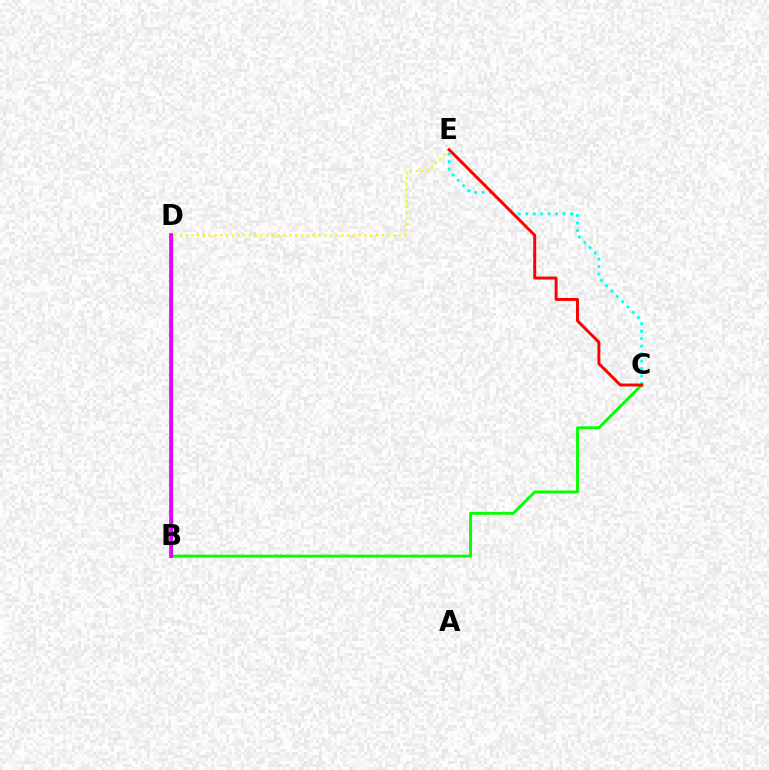{('B', 'C'): [{'color': '#08ff00', 'line_style': 'solid', 'thickness': 2.1}], ('D', 'E'): [{'color': '#fcf500', 'line_style': 'dotted', 'thickness': 1.57}], ('C', 'E'): [{'color': '#00fff6', 'line_style': 'dotted', 'thickness': 2.03}, {'color': '#ff0000', 'line_style': 'solid', 'thickness': 2.12}], ('B', 'D'): [{'color': '#0010ff', 'line_style': 'solid', 'thickness': 2.26}, {'color': '#ee00ff', 'line_style': 'solid', 'thickness': 2.67}]}